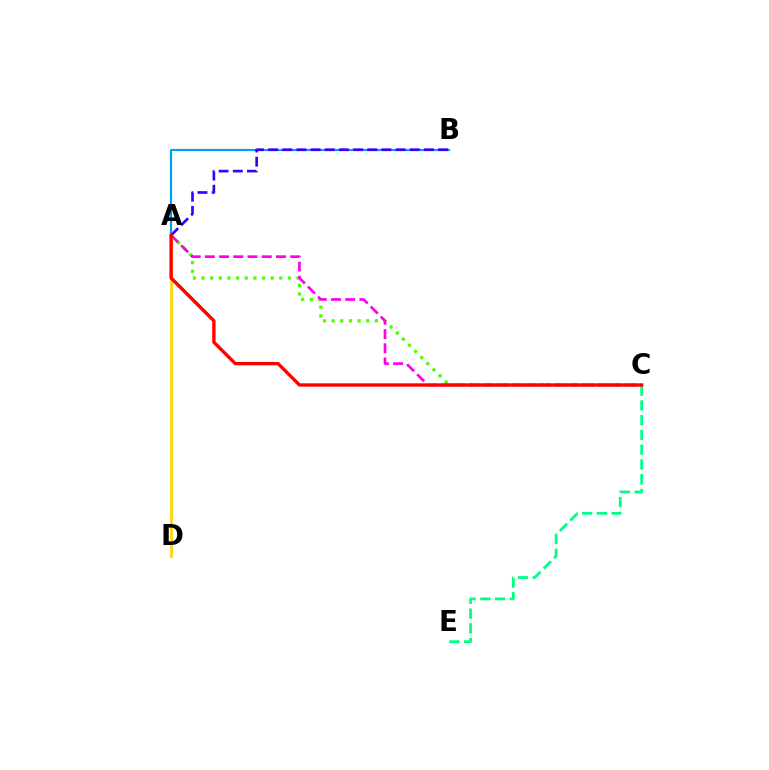{('A', 'B'): [{'color': '#009eff', 'line_style': 'solid', 'thickness': 1.56}, {'color': '#3700ff', 'line_style': 'dashed', 'thickness': 1.92}], ('C', 'E'): [{'color': '#00ff86', 'line_style': 'dashed', 'thickness': 2.01}], ('A', 'D'): [{'color': '#ffd500', 'line_style': 'solid', 'thickness': 1.96}], ('A', 'C'): [{'color': '#4fff00', 'line_style': 'dotted', 'thickness': 2.35}, {'color': '#ff00ed', 'line_style': 'dashed', 'thickness': 1.93}, {'color': '#ff0000', 'line_style': 'solid', 'thickness': 2.42}]}